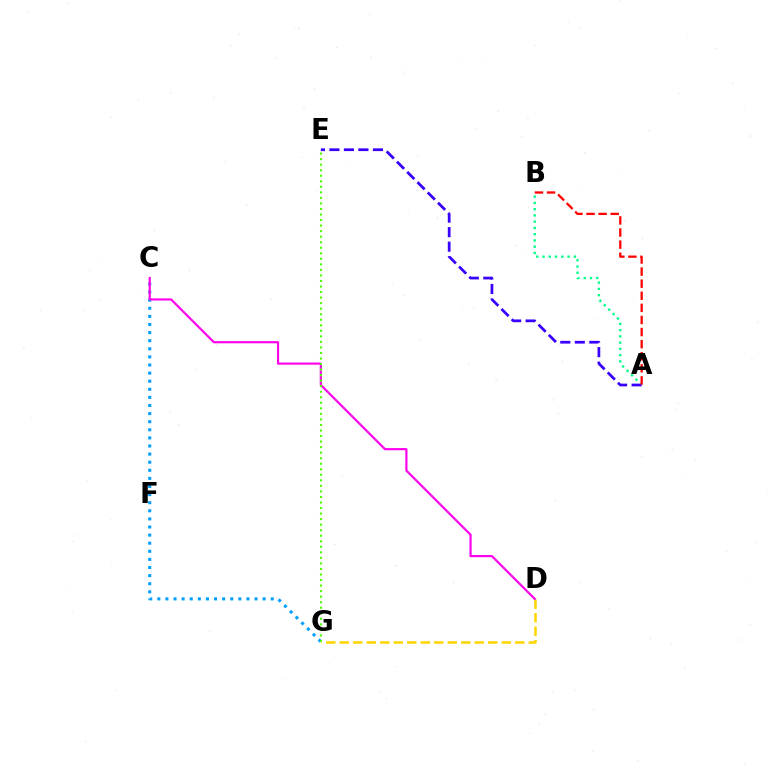{('C', 'G'): [{'color': '#009eff', 'line_style': 'dotted', 'thickness': 2.2}], ('A', 'B'): [{'color': '#00ff86', 'line_style': 'dotted', 'thickness': 1.7}, {'color': '#ff0000', 'line_style': 'dashed', 'thickness': 1.64}], ('D', 'G'): [{'color': '#ffd500', 'line_style': 'dashed', 'thickness': 1.83}], ('C', 'D'): [{'color': '#ff00ed', 'line_style': 'solid', 'thickness': 1.56}], ('A', 'E'): [{'color': '#3700ff', 'line_style': 'dashed', 'thickness': 1.97}], ('E', 'G'): [{'color': '#4fff00', 'line_style': 'dotted', 'thickness': 1.5}]}